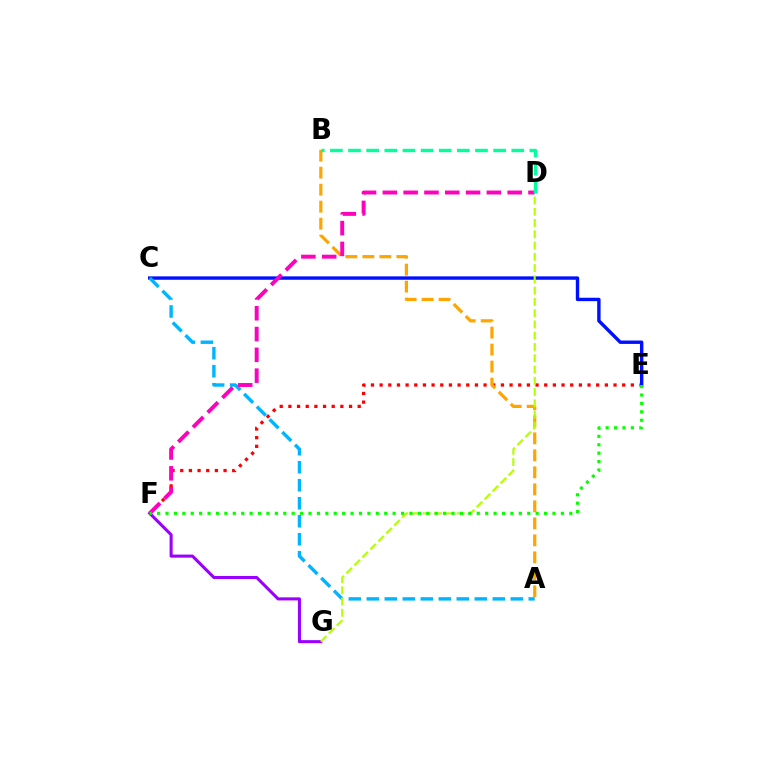{('E', 'F'): [{'color': '#ff0000', 'line_style': 'dotted', 'thickness': 2.35}, {'color': '#08ff00', 'line_style': 'dotted', 'thickness': 2.29}], ('C', 'E'): [{'color': '#0010ff', 'line_style': 'solid', 'thickness': 2.44}], ('F', 'G'): [{'color': '#9b00ff', 'line_style': 'solid', 'thickness': 2.2}], ('A', 'B'): [{'color': '#ffa500', 'line_style': 'dashed', 'thickness': 2.31}], ('A', 'C'): [{'color': '#00b5ff', 'line_style': 'dashed', 'thickness': 2.44}], ('D', 'G'): [{'color': '#b3ff00', 'line_style': 'dashed', 'thickness': 1.53}], ('D', 'F'): [{'color': '#ff00bd', 'line_style': 'dashed', 'thickness': 2.83}], ('B', 'D'): [{'color': '#00ff9d', 'line_style': 'dashed', 'thickness': 2.46}]}